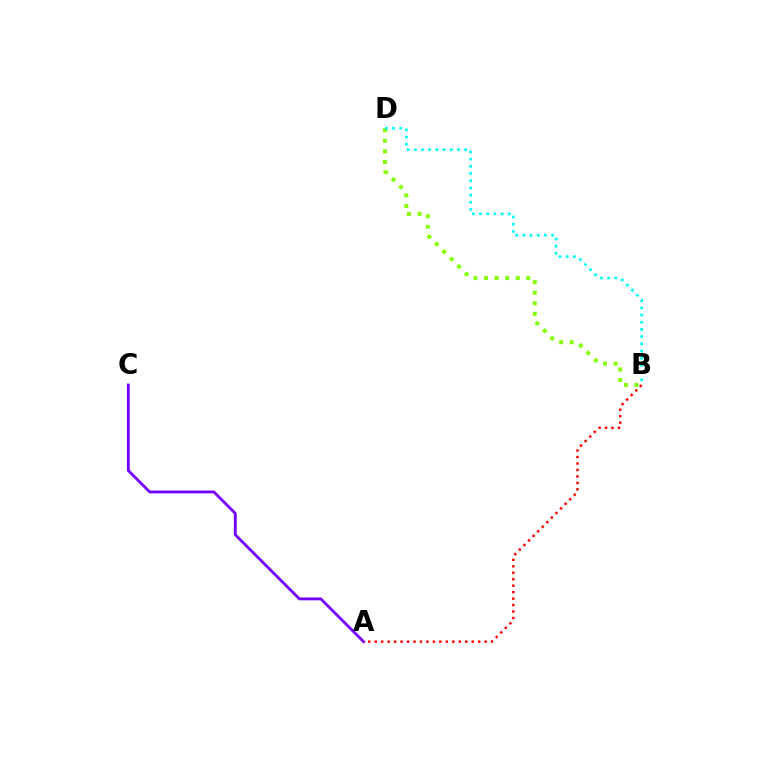{('A', 'C'): [{'color': '#7200ff', 'line_style': 'solid', 'thickness': 2.05}], ('B', 'D'): [{'color': '#84ff00', 'line_style': 'dotted', 'thickness': 2.87}, {'color': '#00fff6', 'line_style': 'dotted', 'thickness': 1.95}], ('A', 'B'): [{'color': '#ff0000', 'line_style': 'dotted', 'thickness': 1.76}]}